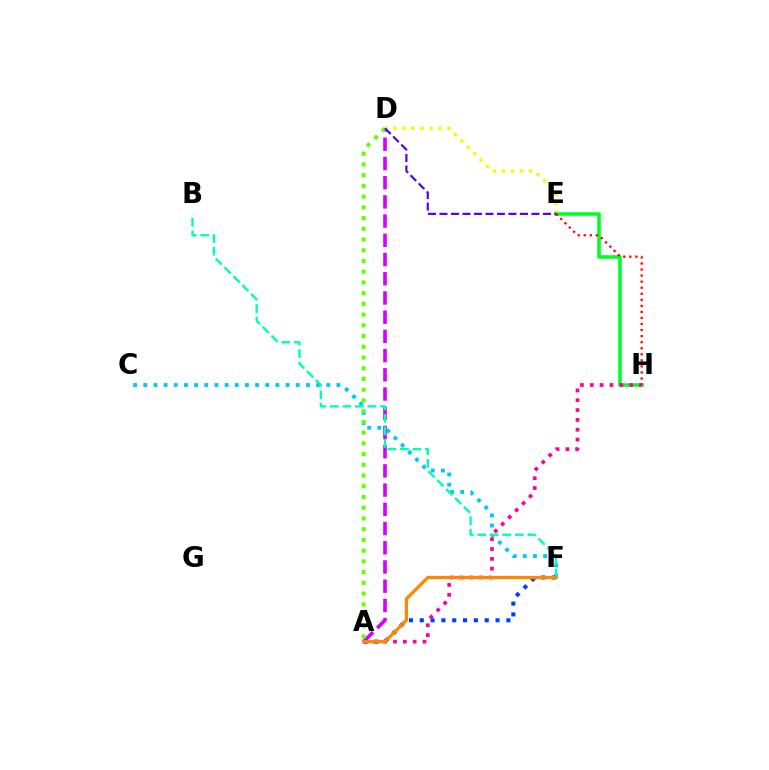{('D', 'E'): [{'color': '#eeff00', 'line_style': 'dotted', 'thickness': 2.45}, {'color': '#4f00ff', 'line_style': 'dashed', 'thickness': 1.56}], ('E', 'H'): [{'color': '#00ff27', 'line_style': 'solid', 'thickness': 2.57}, {'color': '#ff0000', 'line_style': 'dotted', 'thickness': 1.64}], ('C', 'F'): [{'color': '#00c7ff', 'line_style': 'dotted', 'thickness': 2.76}], ('A', 'F'): [{'color': '#003fff', 'line_style': 'dotted', 'thickness': 2.94}, {'color': '#ff8800', 'line_style': 'solid', 'thickness': 2.35}], ('A', 'D'): [{'color': '#d600ff', 'line_style': 'dashed', 'thickness': 2.61}, {'color': '#66ff00', 'line_style': 'dotted', 'thickness': 2.92}], ('A', 'H'): [{'color': '#ff00a0', 'line_style': 'dotted', 'thickness': 2.67}], ('B', 'F'): [{'color': '#00ffaf', 'line_style': 'dashed', 'thickness': 1.7}]}